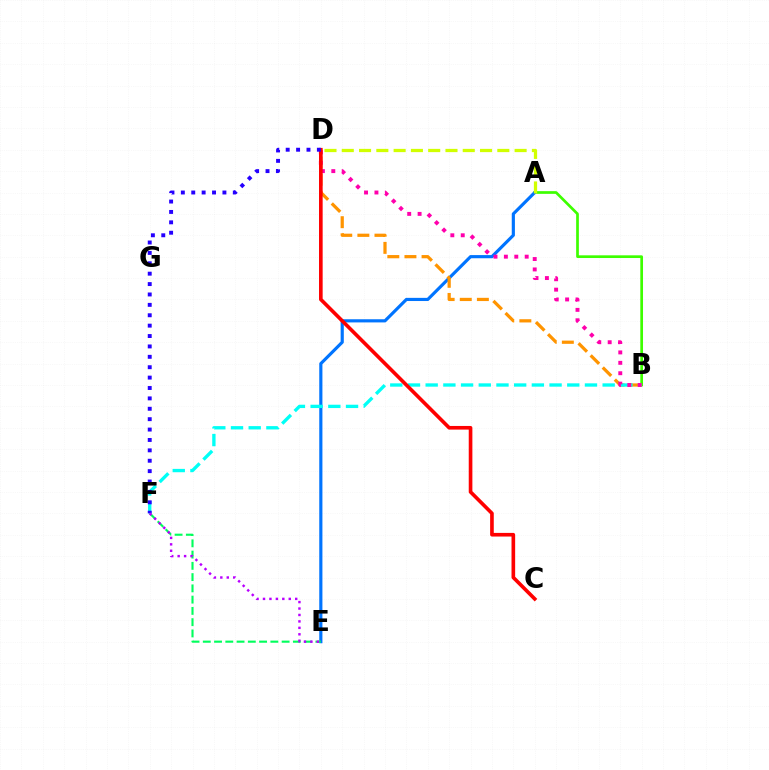{('A', 'B'): [{'color': '#3dff00', 'line_style': 'solid', 'thickness': 1.94}], ('A', 'E'): [{'color': '#0074ff', 'line_style': 'solid', 'thickness': 2.27}], ('B', 'D'): [{'color': '#ff9400', 'line_style': 'dashed', 'thickness': 2.32}, {'color': '#ff00ac', 'line_style': 'dotted', 'thickness': 2.83}], ('B', 'F'): [{'color': '#00fff6', 'line_style': 'dashed', 'thickness': 2.4}], ('E', 'F'): [{'color': '#00ff5c', 'line_style': 'dashed', 'thickness': 1.53}, {'color': '#b900ff', 'line_style': 'dotted', 'thickness': 1.75}], ('C', 'D'): [{'color': '#ff0000', 'line_style': 'solid', 'thickness': 2.62}], ('A', 'D'): [{'color': '#d1ff00', 'line_style': 'dashed', 'thickness': 2.35}], ('D', 'F'): [{'color': '#2500ff', 'line_style': 'dotted', 'thickness': 2.82}]}